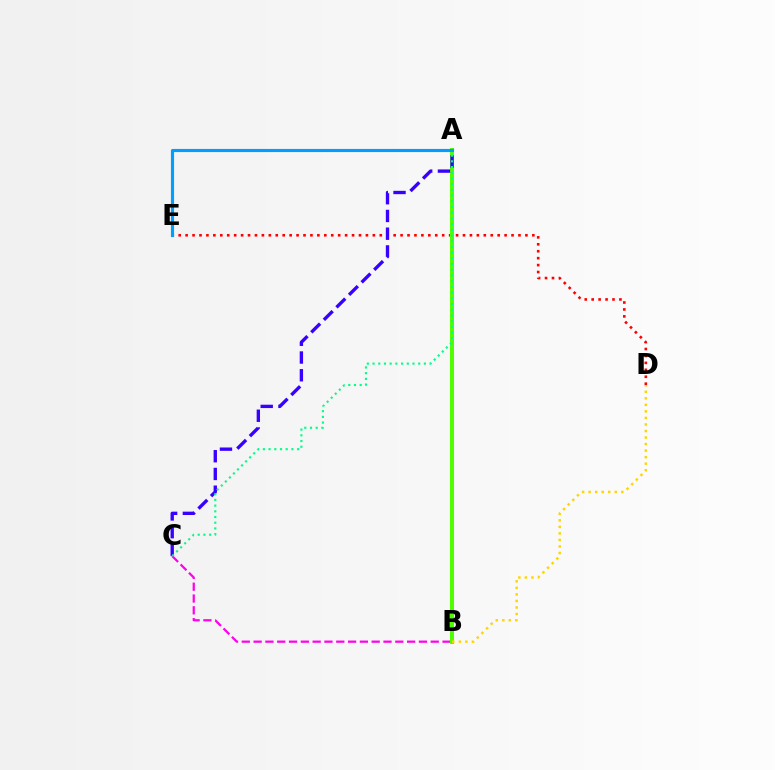{('B', 'C'): [{'color': '#ff00ed', 'line_style': 'dashed', 'thickness': 1.6}], ('D', 'E'): [{'color': '#ff0000', 'line_style': 'dotted', 'thickness': 1.88}], ('A', 'B'): [{'color': '#4fff00', 'line_style': 'solid', 'thickness': 2.88}], ('A', 'C'): [{'color': '#3700ff', 'line_style': 'dashed', 'thickness': 2.41}, {'color': '#00ff86', 'line_style': 'dotted', 'thickness': 1.55}], ('B', 'D'): [{'color': '#ffd500', 'line_style': 'dotted', 'thickness': 1.78}], ('A', 'E'): [{'color': '#009eff', 'line_style': 'solid', 'thickness': 2.26}]}